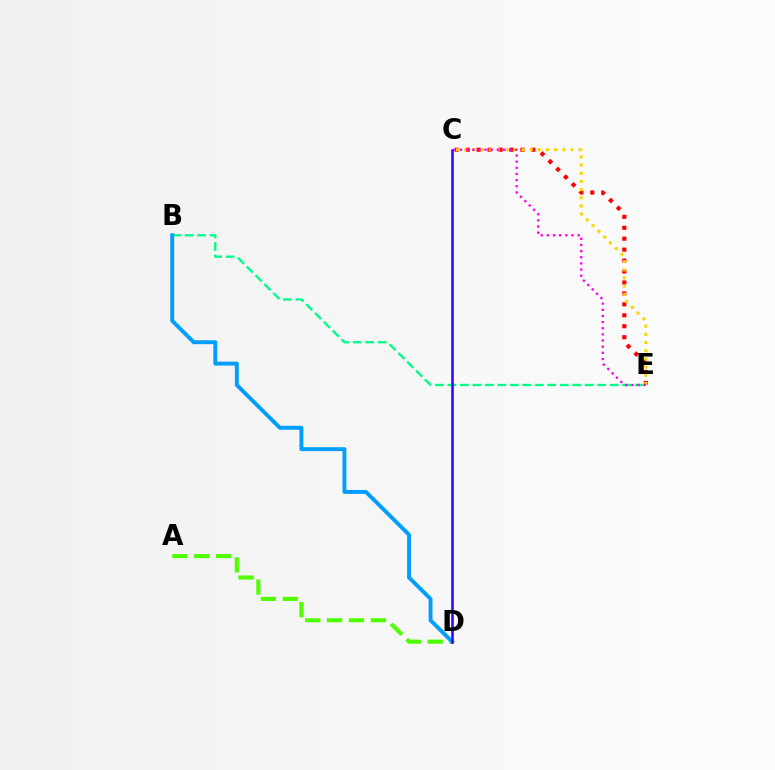{('C', 'E'): [{'color': '#ff0000', 'line_style': 'dotted', 'thickness': 2.97}, {'color': '#ffd500', 'line_style': 'dotted', 'thickness': 2.22}, {'color': '#ff00ed', 'line_style': 'dotted', 'thickness': 1.67}], ('A', 'D'): [{'color': '#4fff00', 'line_style': 'dashed', 'thickness': 2.97}], ('B', 'E'): [{'color': '#00ff86', 'line_style': 'dashed', 'thickness': 1.7}], ('B', 'D'): [{'color': '#009eff', 'line_style': 'solid', 'thickness': 2.82}], ('C', 'D'): [{'color': '#3700ff', 'line_style': 'solid', 'thickness': 1.84}]}